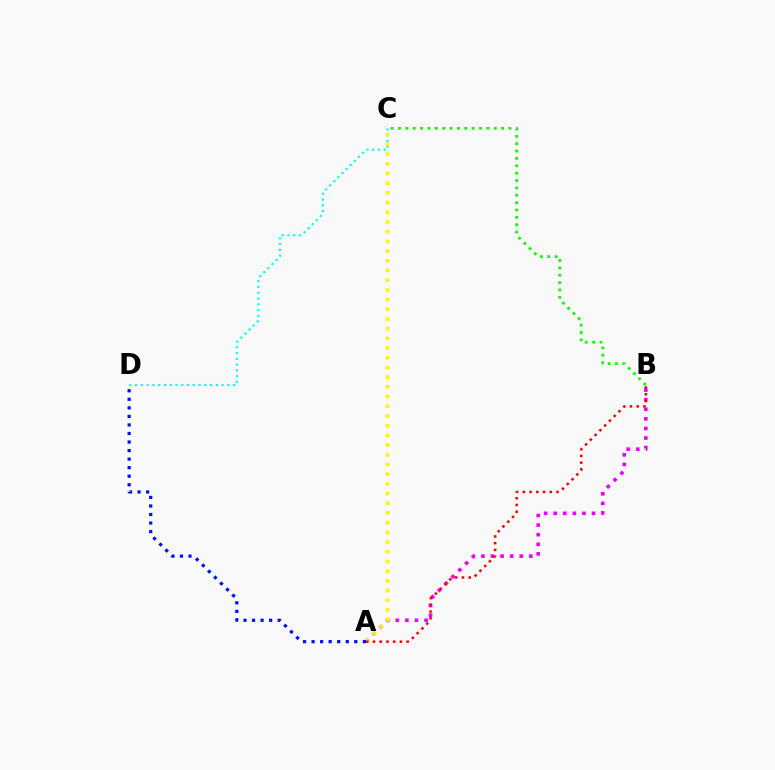{('C', 'D'): [{'color': '#00fff6', 'line_style': 'dotted', 'thickness': 1.57}], ('A', 'B'): [{'color': '#ee00ff', 'line_style': 'dotted', 'thickness': 2.6}, {'color': '#ff0000', 'line_style': 'dotted', 'thickness': 1.83}], ('B', 'C'): [{'color': '#08ff00', 'line_style': 'dotted', 'thickness': 2.0}], ('A', 'C'): [{'color': '#fcf500', 'line_style': 'dotted', 'thickness': 2.64}], ('A', 'D'): [{'color': '#0010ff', 'line_style': 'dotted', 'thickness': 2.32}]}